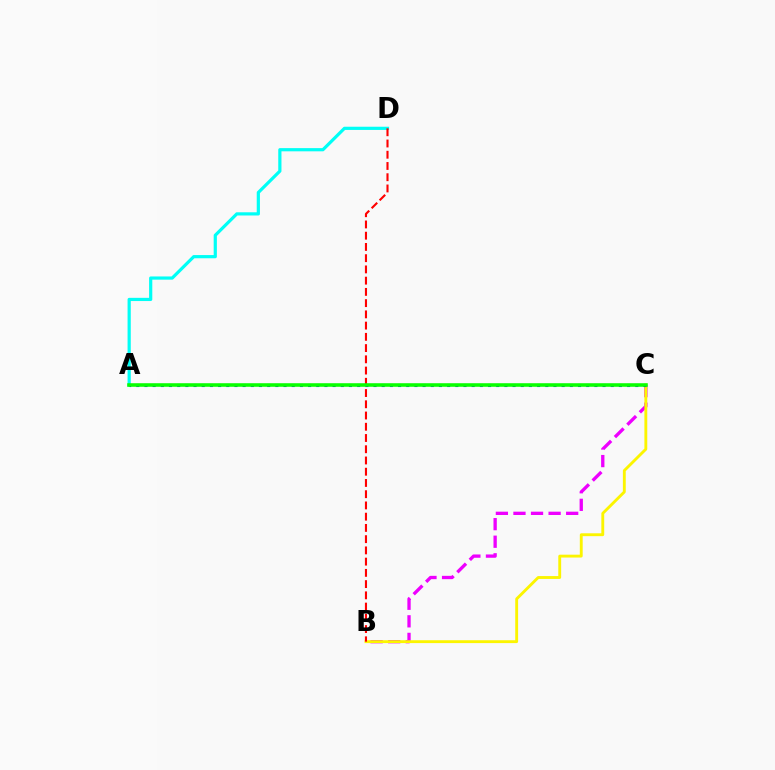{('B', 'C'): [{'color': '#ee00ff', 'line_style': 'dashed', 'thickness': 2.39}, {'color': '#fcf500', 'line_style': 'solid', 'thickness': 2.06}], ('A', 'D'): [{'color': '#00fff6', 'line_style': 'solid', 'thickness': 2.3}], ('A', 'C'): [{'color': '#0010ff', 'line_style': 'dotted', 'thickness': 2.22}, {'color': '#08ff00', 'line_style': 'solid', 'thickness': 2.56}], ('B', 'D'): [{'color': '#ff0000', 'line_style': 'dashed', 'thickness': 1.53}]}